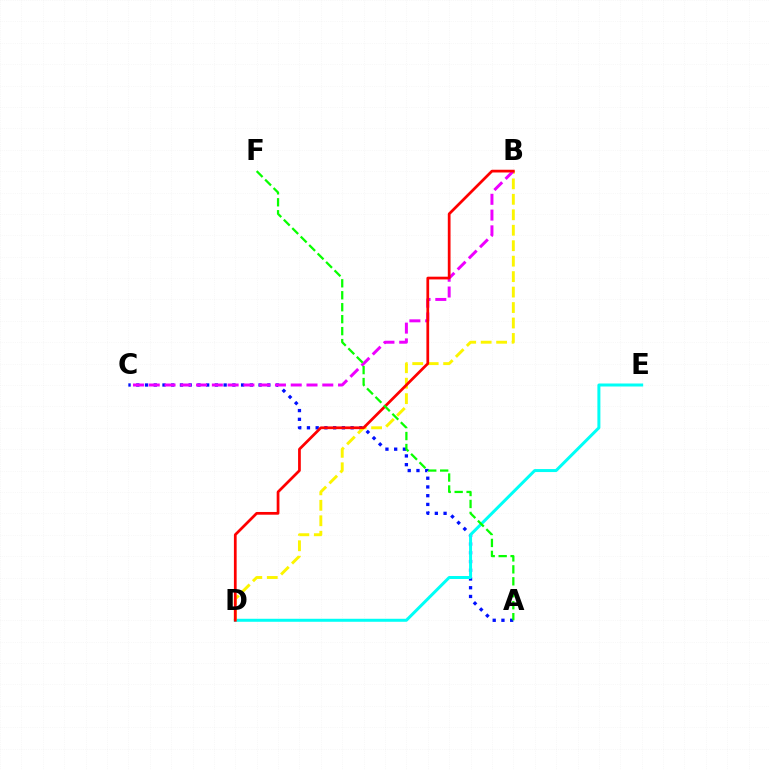{('A', 'C'): [{'color': '#0010ff', 'line_style': 'dotted', 'thickness': 2.37}], ('D', 'E'): [{'color': '#00fff6', 'line_style': 'solid', 'thickness': 2.16}], ('B', 'D'): [{'color': '#fcf500', 'line_style': 'dashed', 'thickness': 2.1}, {'color': '#ff0000', 'line_style': 'solid', 'thickness': 1.97}], ('B', 'C'): [{'color': '#ee00ff', 'line_style': 'dashed', 'thickness': 2.14}], ('A', 'F'): [{'color': '#08ff00', 'line_style': 'dashed', 'thickness': 1.62}]}